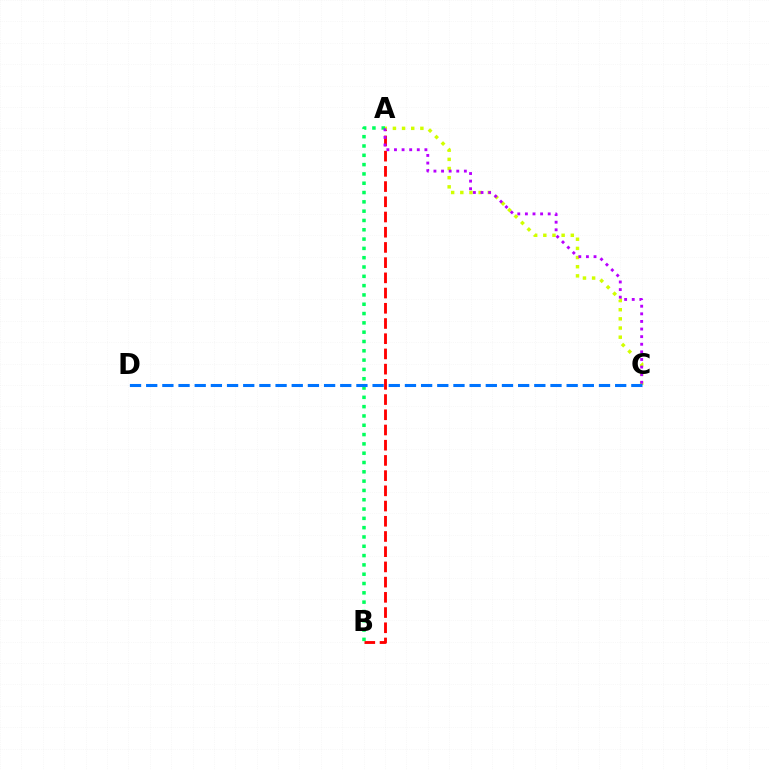{('A', 'B'): [{'color': '#ff0000', 'line_style': 'dashed', 'thickness': 2.07}, {'color': '#00ff5c', 'line_style': 'dotted', 'thickness': 2.53}], ('A', 'C'): [{'color': '#d1ff00', 'line_style': 'dotted', 'thickness': 2.49}, {'color': '#b900ff', 'line_style': 'dotted', 'thickness': 2.07}], ('C', 'D'): [{'color': '#0074ff', 'line_style': 'dashed', 'thickness': 2.2}]}